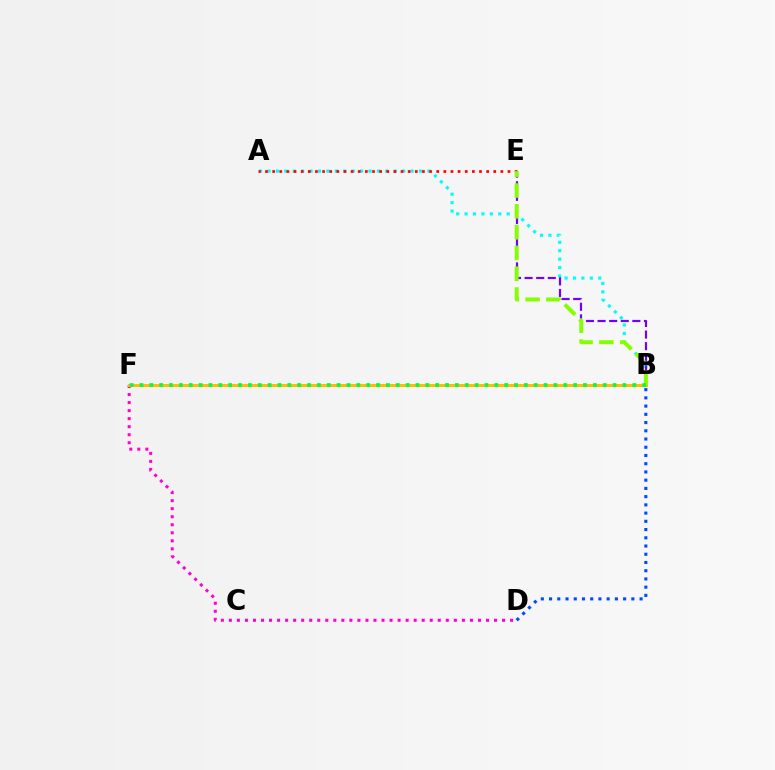{('A', 'B'): [{'color': '#00fff6', 'line_style': 'dotted', 'thickness': 2.29}], ('D', 'F'): [{'color': '#ff00cf', 'line_style': 'dotted', 'thickness': 2.18}], ('B', 'F'): [{'color': '#ffbd00', 'line_style': 'solid', 'thickness': 2.14}, {'color': '#00ff39', 'line_style': 'dotted', 'thickness': 2.68}], ('A', 'E'): [{'color': '#ff0000', 'line_style': 'dotted', 'thickness': 1.94}], ('B', 'D'): [{'color': '#004bff', 'line_style': 'dotted', 'thickness': 2.24}], ('B', 'E'): [{'color': '#7200ff', 'line_style': 'dashed', 'thickness': 1.58}, {'color': '#84ff00', 'line_style': 'dashed', 'thickness': 2.83}]}